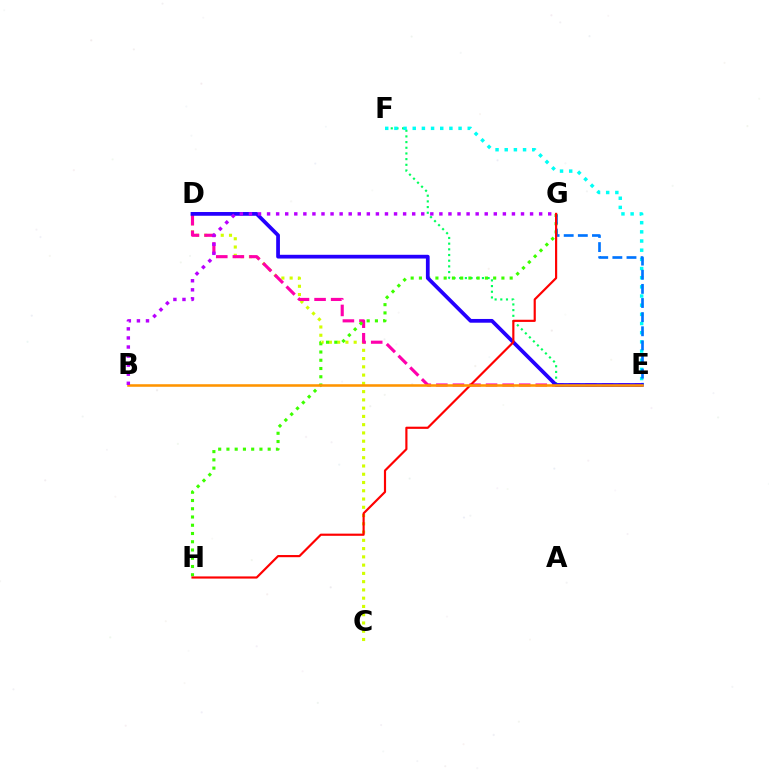{('E', 'F'): [{'color': '#00ff5c', 'line_style': 'dotted', 'thickness': 1.54}, {'color': '#00fff6', 'line_style': 'dotted', 'thickness': 2.49}], ('C', 'D'): [{'color': '#d1ff00', 'line_style': 'dotted', 'thickness': 2.24}], ('D', 'E'): [{'color': '#ff00ac', 'line_style': 'dashed', 'thickness': 2.25}, {'color': '#2500ff', 'line_style': 'solid', 'thickness': 2.7}], ('G', 'H'): [{'color': '#3dff00', 'line_style': 'dotted', 'thickness': 2.24}, {'color': '#ff0000', 'line_style': 'solid', 'thickness': 1.56}], ('E', 'G'): [{'color': '#0074ff', 'line_style': 'dashed', 'thickness': 1.92}], ('B', 'E'): [{'color': '#ff9400', 'line_style': 'solid', 'thickness': 1.84}], ('B', 'G'): [{'color': '#b900ff', 'line_style': 'dotted', 'thickness': 2.46}]}